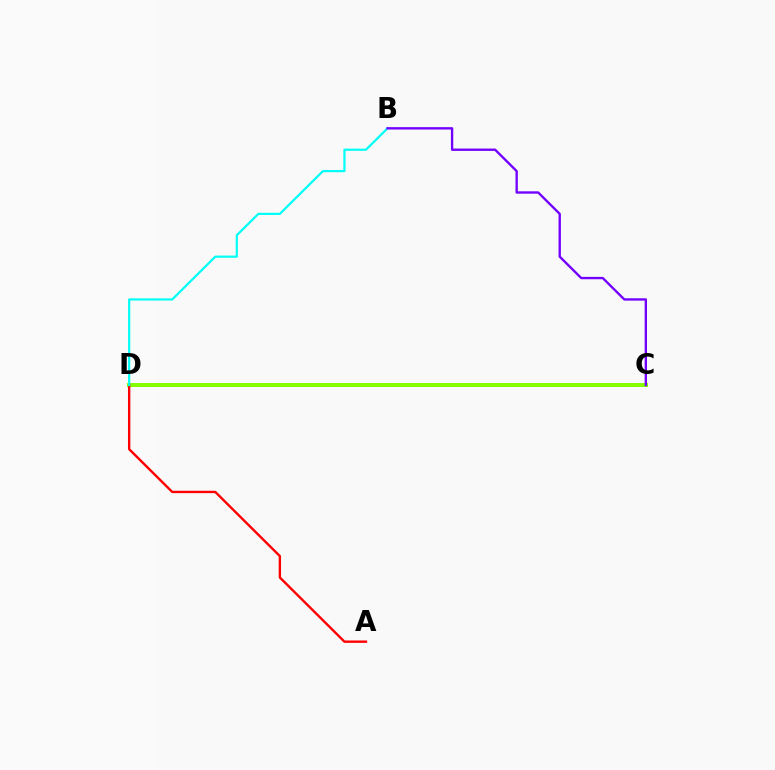{('C', 'D'): [{'color': '#84ff00', 'line_style': 'solid', 'thickness': 2.87}], ('A', 'D'): [{'color': '#ff0000', 'line_style': 'solid', 'thickness': 1.71}], ('B', 'D'): [{'color': '#00fff6', 'line_style': 'solid', 'thickness': 1.58}], ('B', 'C'): [{'color': '#7200ff', 'line_style': 'solid', 'thickness': 1.7}]}